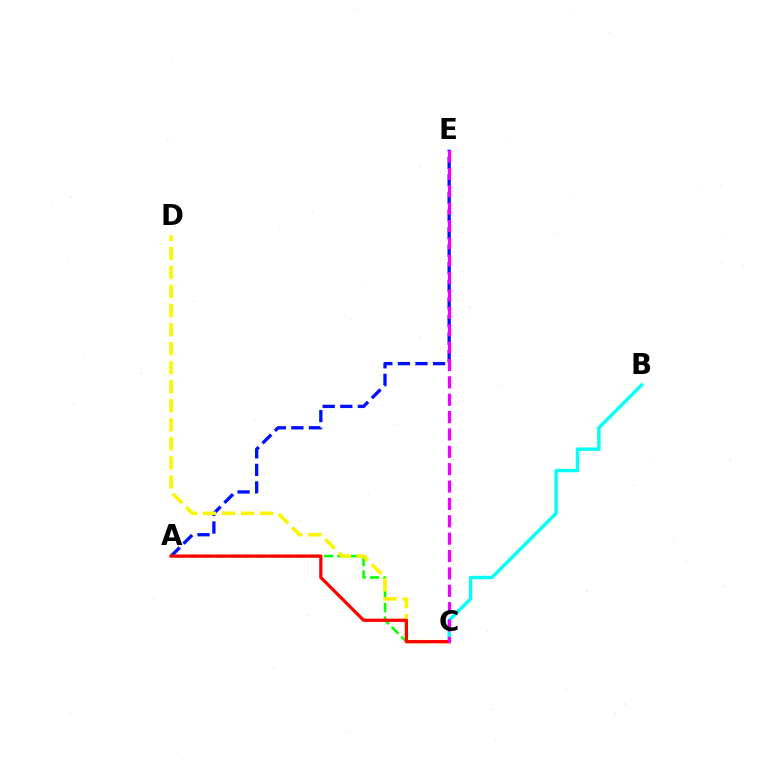{('A', 'C'): [{'color': '#08ff00', 'line_style': 'dashed', 'thickness': 1.83}, {'color': '#ff0000', 'line_style': 'solid', 'thickness': 2.32}], ('A', 'E'): [{'color': '#0010ff', 'line_style': 'dashed', 'thickness': 2.39}], ('C', 'D'): [{'color': '#fcf500', 'line_style': 'dashed', 'thickness': 2.59}], ('B', 'C'): [{'color': '#00fff6', 'line_style': 'solid', 'thickness': 2.45}], ('C', 'E'): [{'color': '#ee00ff', 'line_style': 'dashed', 'thickness': 2.36}]}